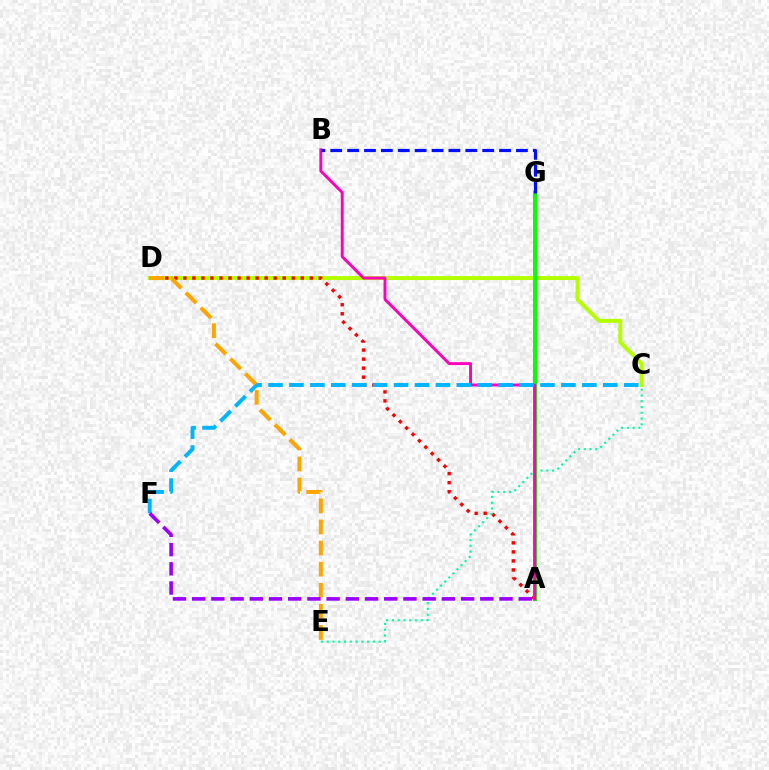{('C', 'D'): [{'color': '#b3ff00', 'line_style': 'solid', 'thickness': 2.86}], ('A', 'D'): [{'color': '#ff0000', 'line_style': 'dotted', 'thickness': 2.45}], ('C', 'E'): [{'color': '#00ff9d', 'line_style': 'dotted', 'thickness': 1.57}], ('A', 'G'): [{'color': '#08ff00', 'line_style': 'solid', 'thickness': 2.87}], ('A', 'B'): [{'color': '#ff00bd', 'line_style': 'solid', 'thickness': 2.1}], ('C', 'F'): [{'color': '#00b5ff', 'line_style': 'dashed', 'thickness': 2.84}], ('D', 'E'): [{'color': '#ffa500', 'line_style': 'dashed', 'thickness': 2.87}], ('B', 'G'): [{'color': '#0010ff', 'line_style': 'dashed', 'thickness': 2.29}], ('A', 'F'): [{'color': '#9b00ff', 'line_style': 'dashed', 'thickness': 2.61}]}